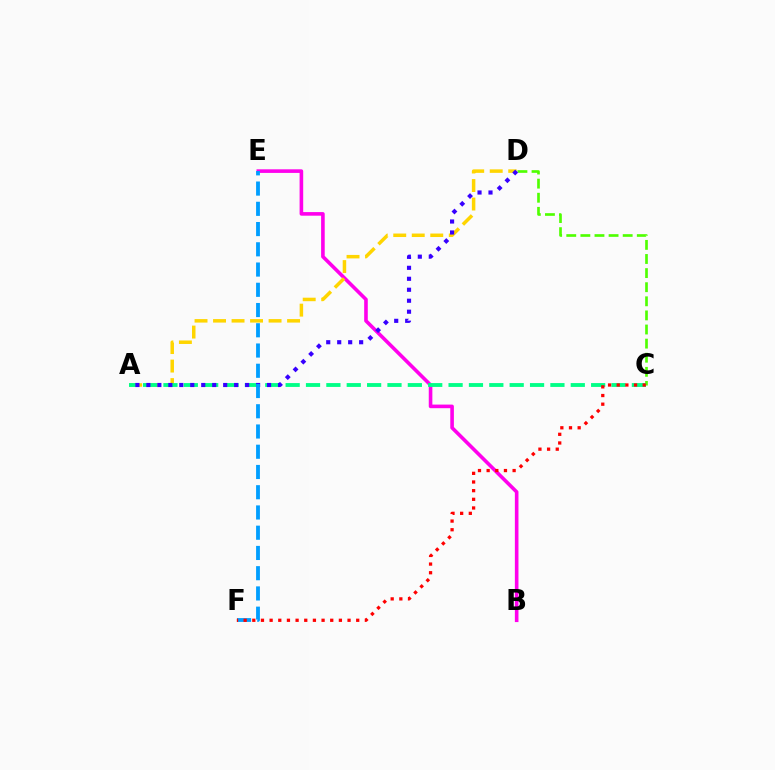{('C', 'D'): [{'color': '#4fff00', 'line_style': 'dashed', 'thickness': 1.92}], ('B', 'E'): [{'color': '#ff00ed', 'line_style': 'solid', 'thickness': 2.59}], ('A', 'D'): [{'color': '#ffd500', 'line_style': 'dashed', 'thickness': 2.51}, {'color': '#3700ff', 'line_style': 'dotted', 'thickness': 2.98}], ('A', 'C'): [{'color': '#00ff86', 'line_style': 'dashed', 'thickness': 2.77}], ('E', 'F'): [{'color': '#009eff', 'line_style': 'dashed', 'thickness': 2.75}], ('C', 'F'): [{'color': '#ff0000', 'line_style': 'dotted', 'thickness': 2.35}]}